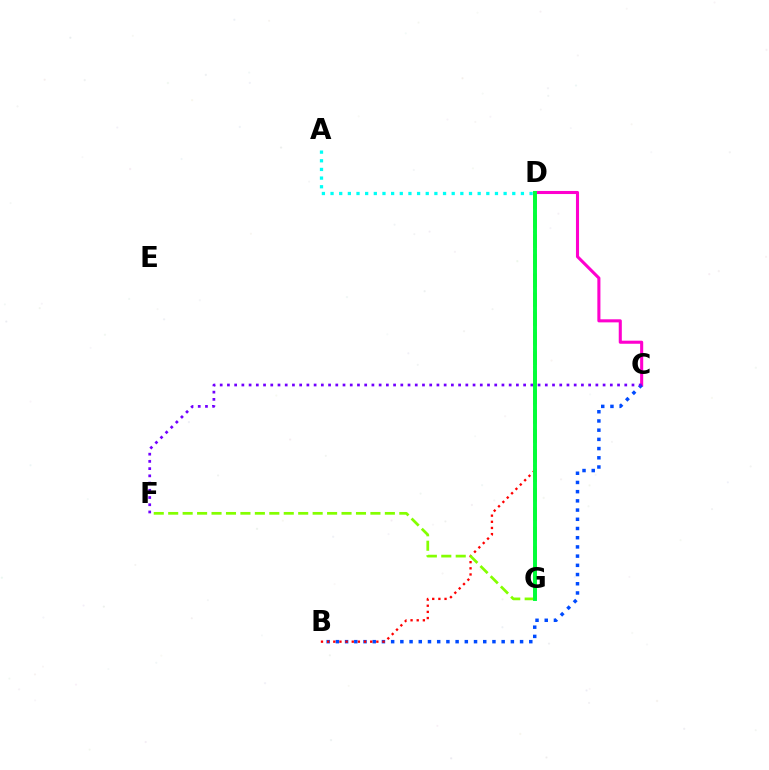{('C', 'D'): [{'color': '#ff00cf', 'line_style': 'solid', 'thickness': 2.22}], ('A', 'D'): [{'color': '#00fff6', 'line_style': 'dotted', 'thickness': 2.35}], ('B', 'C'): [{'color': '#004bff', 'line_style': 'dotted', 'thickness': 2.5}], ('D', 'G'): [{'color': '#ffbd00', 'line_style': 'dashed', 'thickness': 2.65}, {'color': '#00ff39', 'line_style': 'solid', 'thickness': 2.82}], ('B', 'D'): [{'color': '#ff0000', 'line_style': 'dotted', 'thickness': 1.67}], ('C', 'F'): [{'color': '#7200ff', 'line_style': 'dotted', 'thickness': 1.96}], ('F', 'G'): [{'color': '#84ff00', 'line_style': 'dashed', 'thickness': 1.96}]}